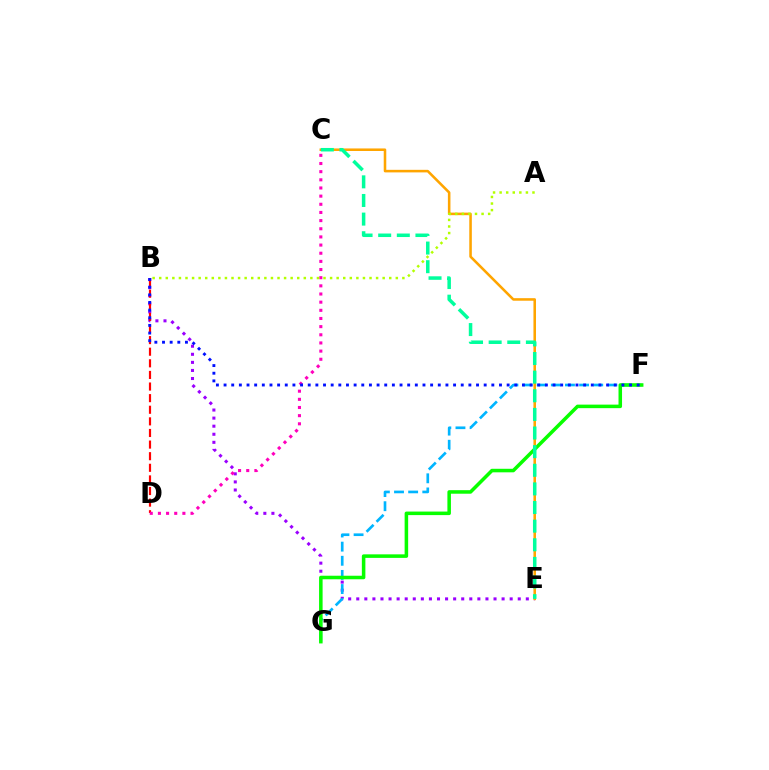{('B', 'E'): [{'color': '#9b00ff', 'line_style': 'dotted', 'thickness': 2.19}], ('F', 'G'): [{'color': '#00b5ff', 'line_style': 'dashed', 'thickness': 1.92}, {'color': '#08ff00', 'line_style': 'solid', 'thickness': 2.54}], ('B', 'D'): [{'color': '#ff0000', 'line_style': 'dashed', 'thickness': 1.58}], ('C', 'E'): [{'color': '#ffa500', 'line_style': 'solid', 'thickness': 1.84}, {'color': '#00ff9d', 'line_style': 'dashed', 'thickness': 2.53}], ('C', 'D'): [{'color': '#ff00bd', 'line_style': 'dotted', 'thickness': 2.22}], ('B', 'F'): [{'color': '#0010ff', 'line_style': 'dotted', 'thickness': 2.08}], ('A', 'B'): [{'color': '#b3ff00', 'line_style': 'dotted', 'thickness': 1.79}]}